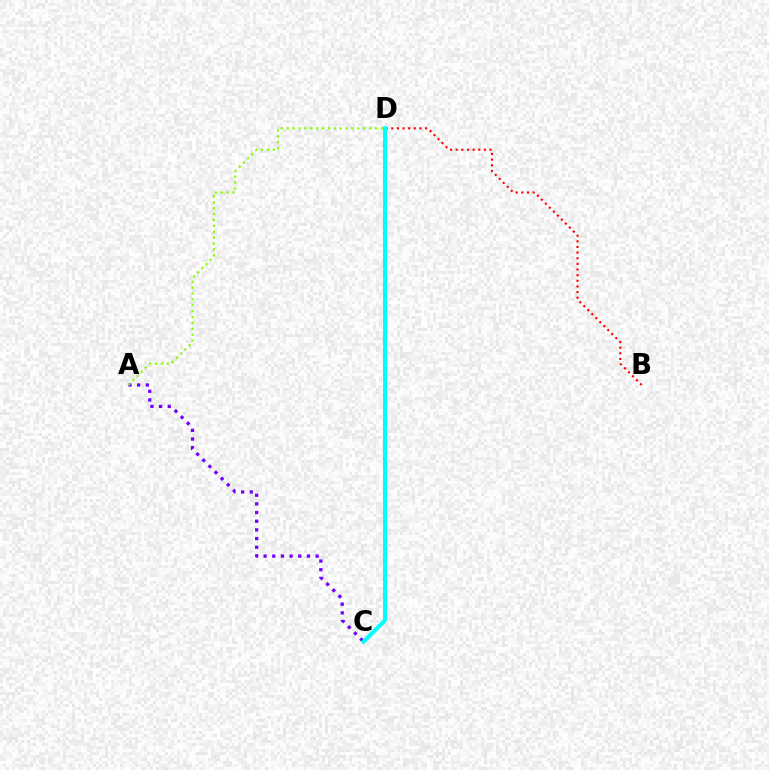{('A', 'C'): [{'color': '#7200ff', 'line_style': 'dotted', 'thickness': 2.35}], ('A', 'D'): [{'color': '#84ff00', 'line_style': 'dotted', 'thickness': 1.6}], ('B', 'D'): [{'color': '#ff0000', 'line_style': 'dotted', 'thickness': 1.53}], ('C', 'D'): [{'color': '#00fff6', 'line_style': 'solid', 'thickness': 2.93}]}